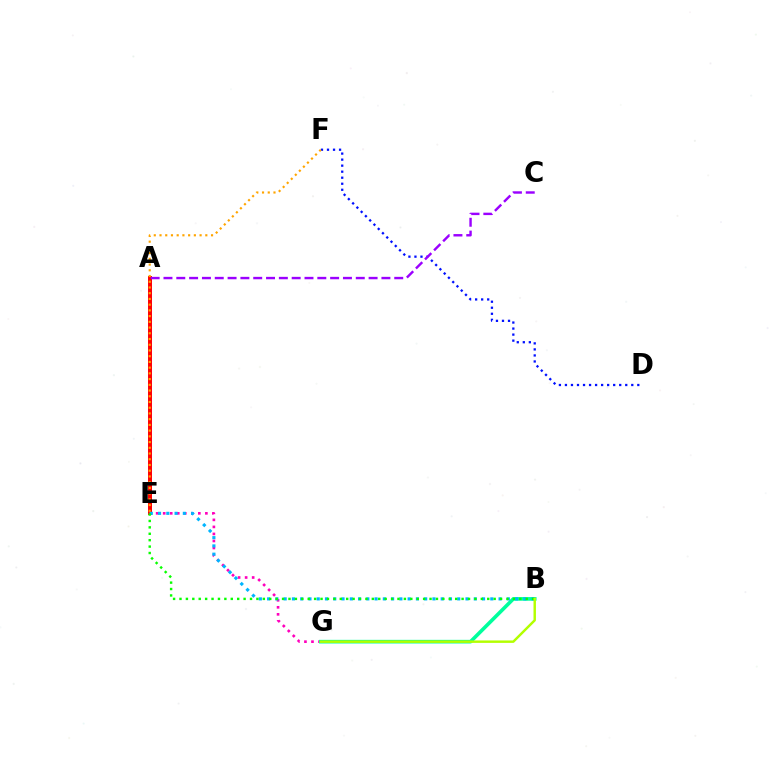{('A', 'E'): [{'color': '#ff0000', 'line_style': 'solid', 'thickness': 2.85}], ('E', 'G'): [{'color': '#ff00bd', 'line_style': 'dotted', 'thickness': 1.91}], ('D', 'F'): [{'color': '#0010ff', 'line_style': 'dotted', 'thickness': 1.64}], ('B', 'G'): [{'color': '#00ff9d', 'line_style': 'solid', 'thickness': 2.62}, {'color': '#b3ff00', 'line_style': 'solid', 'thickness': 1.76}], ('A', 'C'): [{'color': '#9b00ff', 'line_style': 'dashed', 'thickness': 1.74}], ('B', 'E'): [{'color': '#00b5ff', 'line_style': 'dotted', 'thickness': 2.25}, {'color': '#08ff00', 'line_style': 'dotted', 'thickness': 1.74}], ('E', 'F'): [{'color': '#ffa500', 'line_style': 'dotted', 'thickness': 1.56}]}